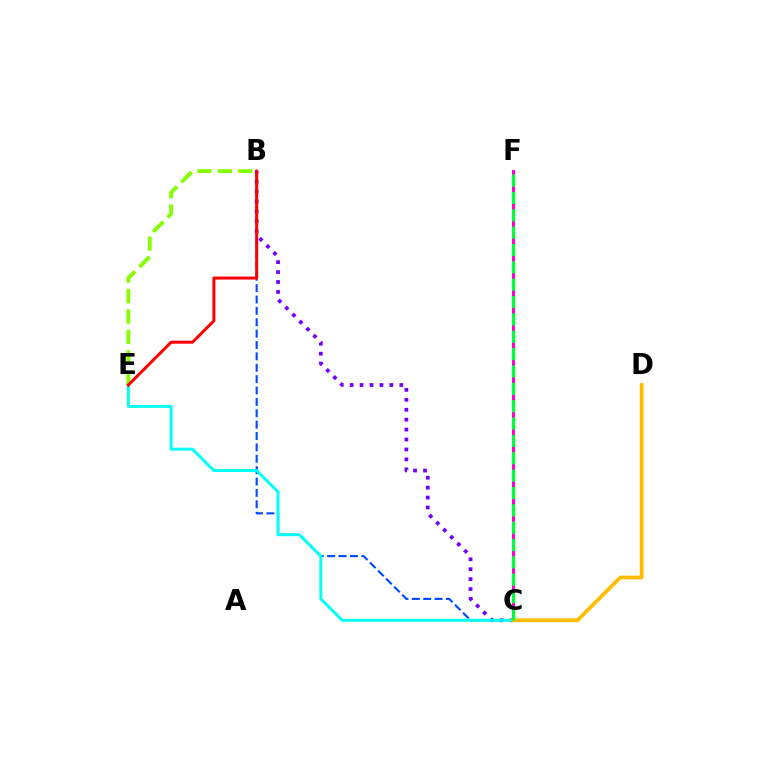{('B', 'C'): [{'color': '#004bff', 'line_style': 'dashed', 'thickness': 1.55}, {'color': '#7200ff', 'line_style': 'dotted', 'thickness': 2.7}], ('C', 'F'): [{'color': '#ff00cf', 'line_style': 'solid', 'thickness': 2.16}, {'color': '#00ff39', 'line_style': 'dashed', 'thickness': 2.36}], ('B', 'E'): [{'color': '#84ff00', 'line_style': 'dashed', 'thickness': 2.78}, {'color': '#ff0000', 'line_style': 'solid', 'thickness': 2.15}], ('C', 'E'): [{'color': '#00fff6', 'line_style': 'solid', 'thickness': 2.13}], ('C', 'D'): [{'color': '#ffbd00', 'line_style': 'solid', 'thickness': 2.7}]}